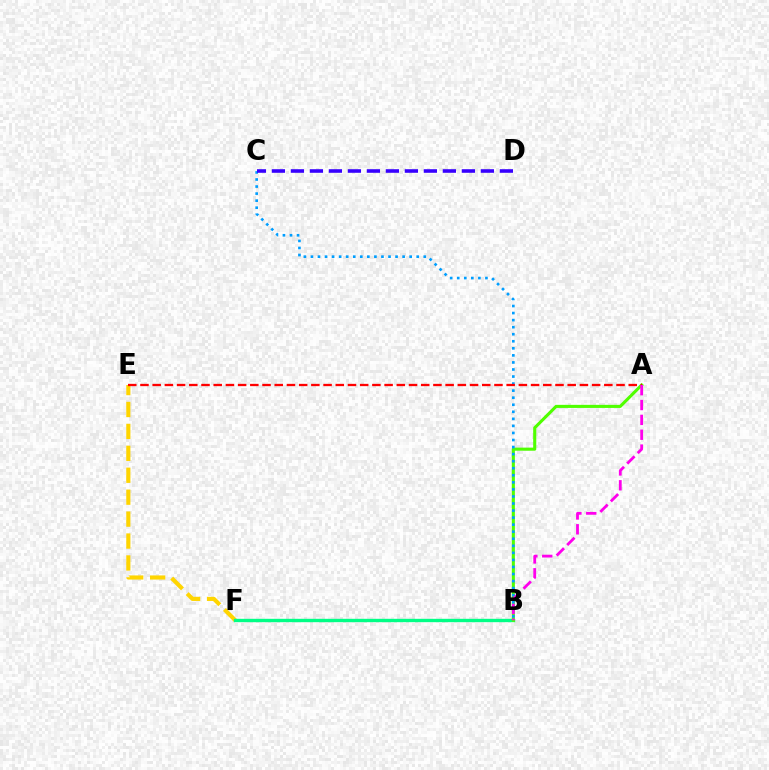{('E', 'F'): [{'color': '#ffd500', 'line_style': 'dashed', 'thickness': 2.98}], ('B', 'F'): [{'color': '#00ff86', 'line_style': 'solid', 'thickness': 2.43}], ('A', 'B'): [{'color': '#4fff00', 'line_style': 'solid', 'thickness': 2.22}, {'color': '#ff00ed', 'line_style': 'dashed', 'thickness': 2.02}], ('B', 'C'): [{'color': '#009eff', 'line_style': 'dotted', 'thickness': 1.92}], ('A', 'E'): [{'color': '#ff0000', 'line_style': 'dashed', 'thickness': 1.66}], ('C', 'D'): [{'color': '#3700ff', 'line_style': 'dashed', 'thickness': 2.58}]}